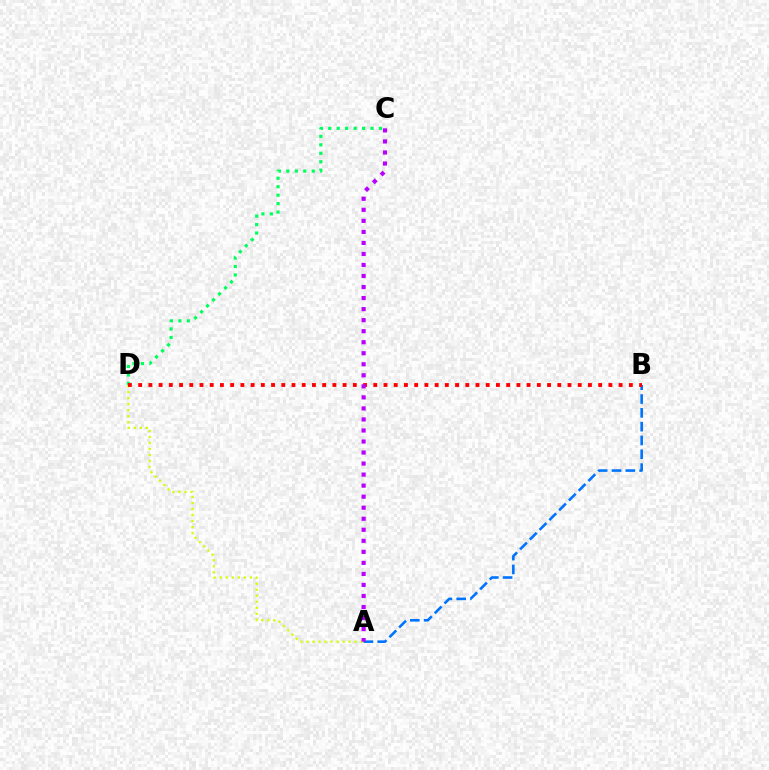{('A', 'B'): [{'color': '#0074ff', 'line_style': 'dashed', 'thickness': 1.88}], ('C', 'D'): [{'color': '#00ff5c', 'line_style': 'dotted', 'thickness': 2.3}], ('A', 'D'): [{'color': '#d1ff00', 'line_style': 'dotted', 'thickness': 1.63}], ('B', 'D'): [{'color': '#ff0000', 'line_style': 'dotted', 'thickness': 2.78}], ('A', 'C'): [{'color': '#b900ff', 'line_style': 'dotted', 'thickness': 3.0}]}